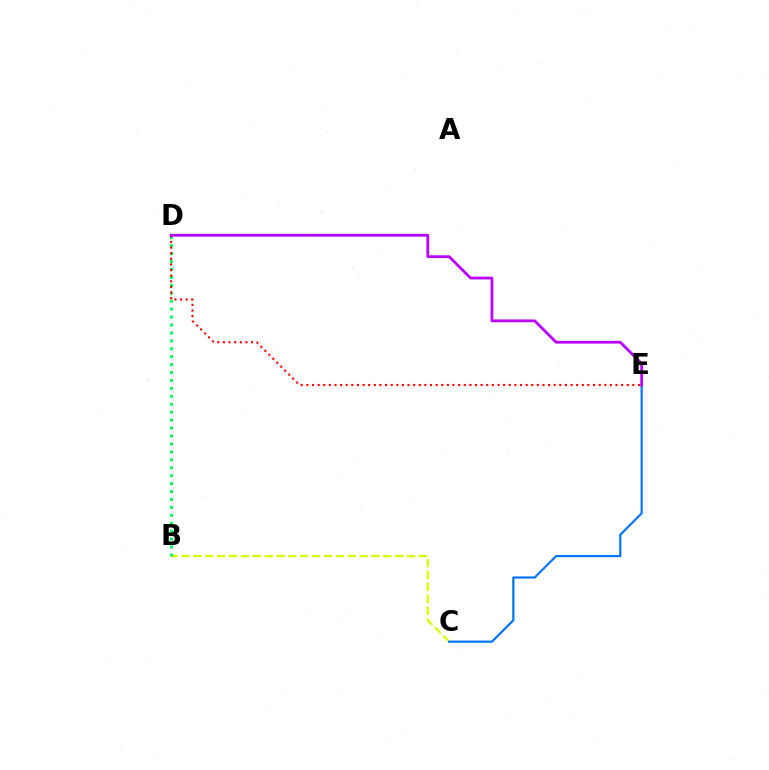{('B', 'C'): [{'color': '#d1ff00', 'line_style': 'dashed', 'thickness': 1.61}], ('C', 'E'): [{'color': '#0074ff', 'line_style': 'solid', 'thickness': 1.56}], ('B', 'D'): [{'color': '#00ff5c', 'line_style': 'dotted', 'thickness': 2.16}], ('D', 'E'): [{'color': '#ff0000', 'line_style': 'dotted', 'thickness': 1.53}, {'color': '#b900ff', 'line_style': 'solid', 'thickness': 2.0}]}